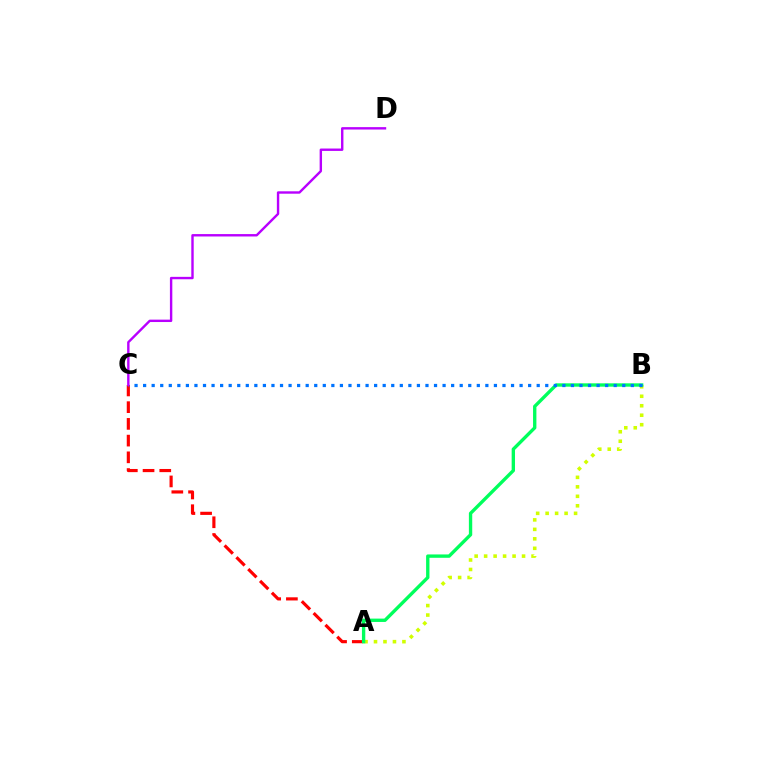{('A', 'B'): [{'color': '#d1ff00', 'line_style': 'dotted', 'thickness': 2.58}, {'color': '#00ff5c', 'line_style': 'solid', 'thickness': 2.41}], ('A', 'C'): [{'color': '#ff0000', 'line_style': 'dashed', 'thickness': 2.27}], ('B', 'C'): [{'color': '#0074ff', 'line_style': 'dotted', 'thickness': 2.32}], ('C', 'D'): [{'color': '#b900ff', 'line_style': 'solid', 'thickness': 1.73}]}